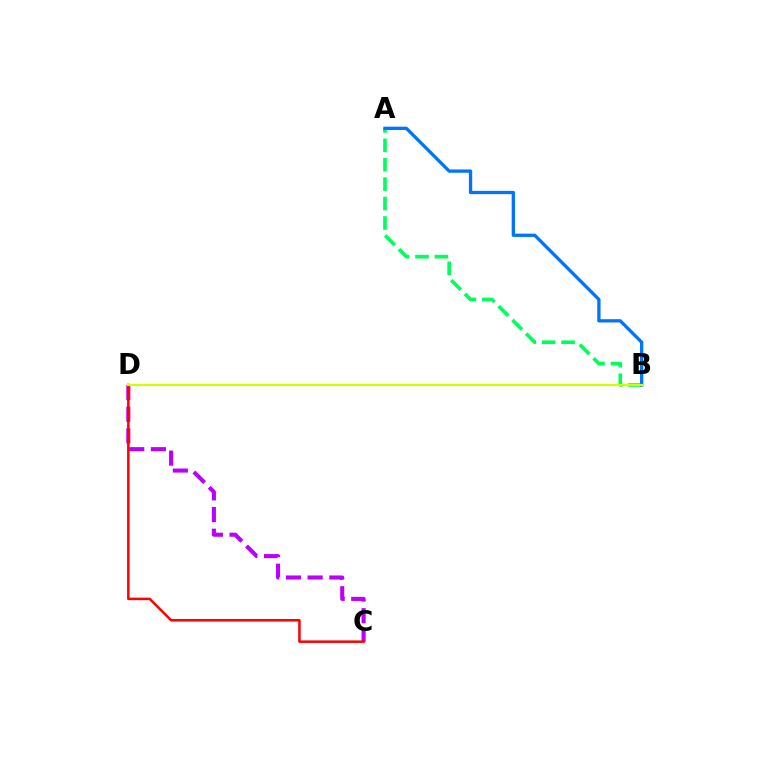{('A', 'B'): [{'color': '#00ff5c', 'line_style': 'dashed', 'thickness': 2.64}, {'color': '#0074ff', 'line_style': 'solid', 'thickness': 2.37}], ('C', 'D'): [{'color': '#b900ff', 'line_style': 'dashed', 'thickness': 2.94}, {'color': '#ff0000', 'line_style': 'solid', 'thickness': 1.8}], ('B', 'D'): [{'color': '#d1ff00', 'line_style': 'solid', 'thickness': 1.59}]}